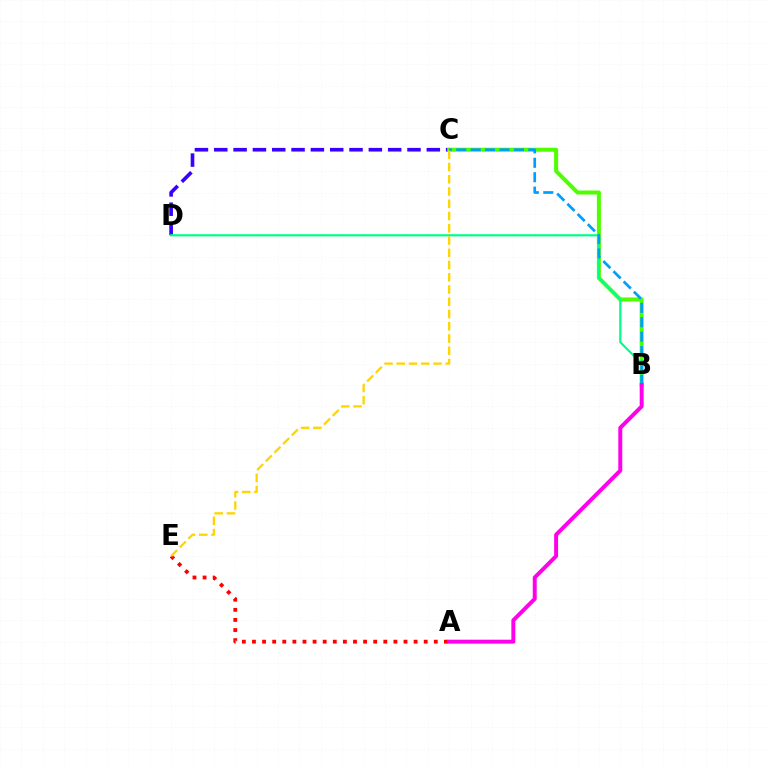{('C', 'D'): [{'color': '#3700ff', 'line_style': 'dashed', 'thickness': 2.63}], ('B', 'C'): [{'color': '#4fff00', 'line_style': 'solid', 'thickness': 2.89}, {'color': '#009eff', 'line_style': 'dashed', 'thickness': 1.96}], ('A', 'E'): [{'color': '#ff0000', 'line_style': 'dotted', 'thickness': 2.74}], ('B', 'D'): [{'color': '#00ff86', 'line_style': 'solid', 'thickness': 1.57}], ('A', 'B'): [{'color': '#ff00ed', 'line_style': 'solid', 'thickness': 2.84}], ('C', 'E'): [{'color': '#ffd500', 'line_style': 'dashed', 'thickness': 1.66}]}